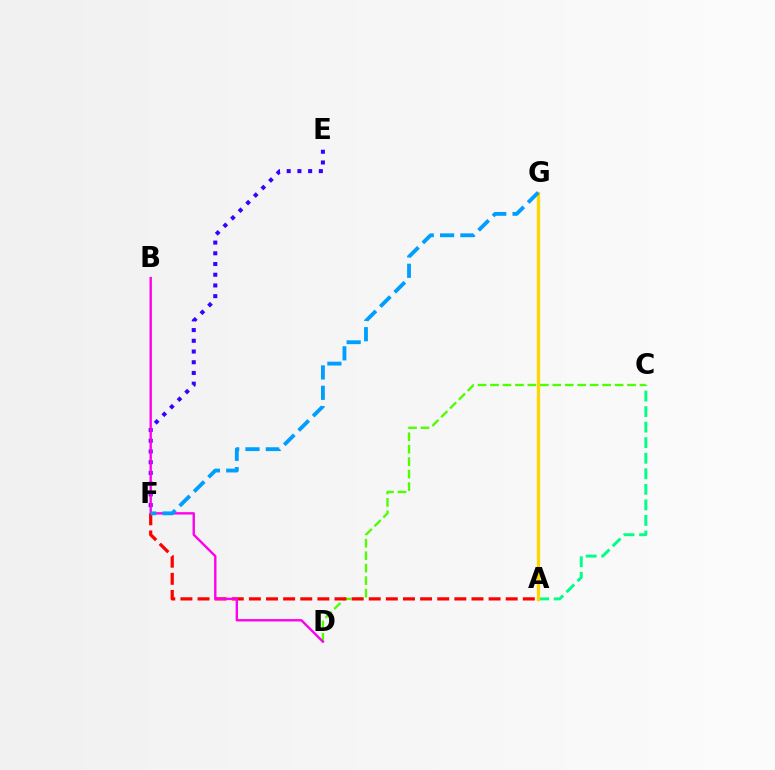{('A', 'C'): [{'color': '#00ff86', 'line_style': 'dashed', 'thickness': 2.11}], ('E', 'F'): [{'color': '#3700ff', 'line_style': 'dotted', 'thickness': 2.91}], ('A', 'G'): [{'color': '#ffd500', 'line_style': 'solid', 'thickness': 2.35}], ('C', 'D'): [{'color': '#4fff00', 'line_style': 'dashed', 'thickness': 1.69}], ('A', 'F'): [{'color': '#ff0000', 'line_style': 'dashed', 'thickness': 2.33}], ('B', 'D'): [{'color': '#ff00ed', 'line_style': 'solid', 'thickness': 1.71}], ('F', 'G'): [{'color': '#009eff', 'line_style': 'dashed', 'thickness': 2.76}]}